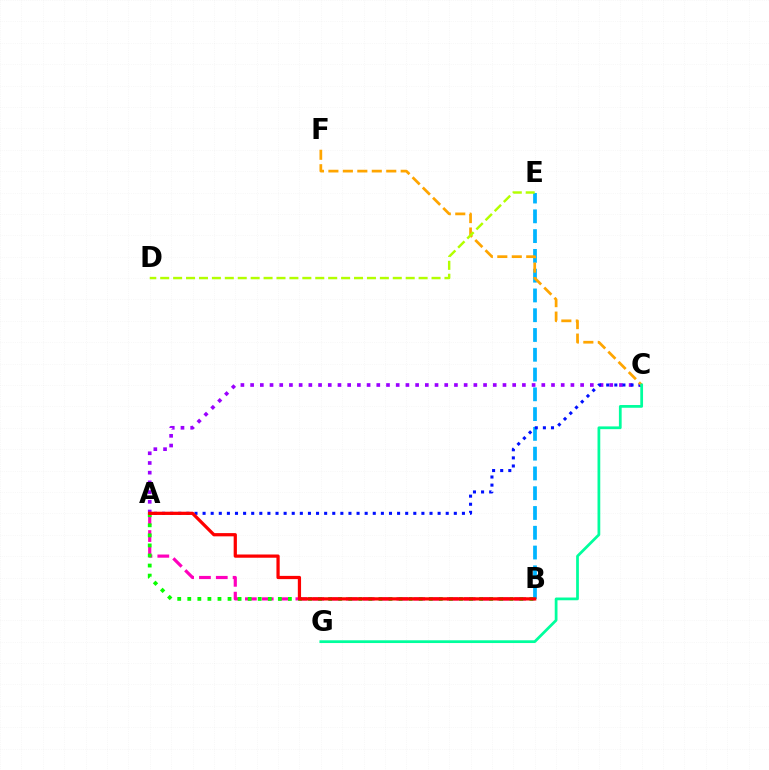{('A', 'B'): [{'color': '#ff00bd', 'line_style': 'dashed', 'thickness': 2.29}, {'color': '#08ff00', 'line_style': 'dotted', 'thickness': 2.73}, {'color': '#ff0000', 'line_style': 'solid', 'thickness': 2.33}], ('B', 'E'): [{'color': '#00b5ff', 'line_style': 'dashed', 'thickness': 2.69}], ('A', 'C'): [{'color': '#9b00ff', 'line_style': 'dotted', 'thickness': 2.64}, {'color': '#0010ff', 'line_style': 'dotted', 'thickness': 2.2}], ('C', 'F'): [{'color': '#ffa500', 'line_style': 'dashed', 'thickness': 1.96}], ('C', 'G'): [{'color': '#00ff9d', 'line_style': 'solid', 'thickness': 1.98}], ('D', 'E'): [{'color': '#b3ff00', 'line_style': 'dashed', 'thickness': 1.76}]}